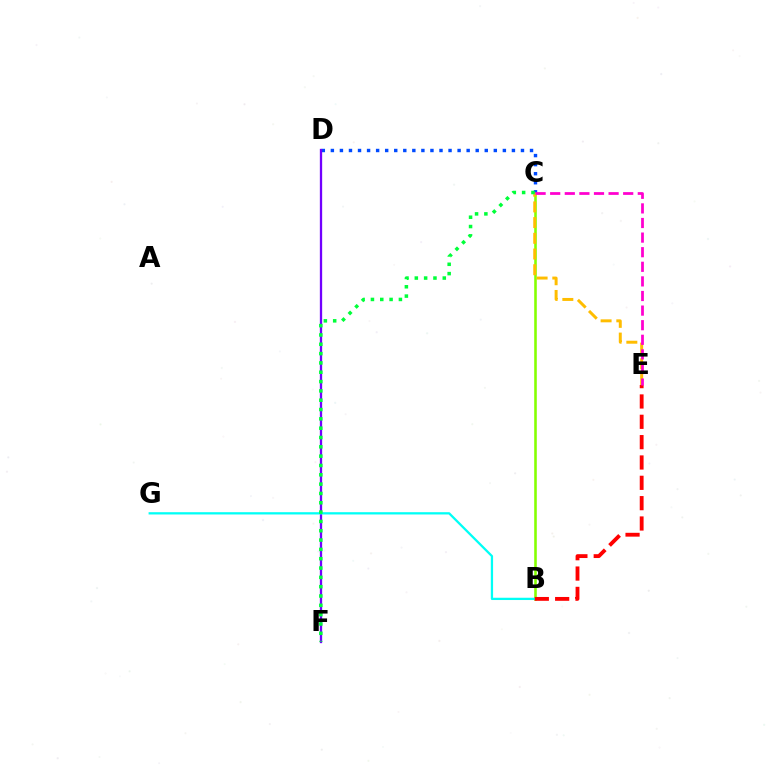{('B', 'C'): [{'color': '#84ff00', 'line_style': 'solid', 'thickness': 1.86}], ('C', 'D'): [{'color': '#004bff', 'line_style': 'dotted', 'thickness': 2.46}], ('D', 'F'): [{'color': '#7200ff', 'line_style': 'solid', 'thickness': 1.66}], ('B', 'G'): [{'color': '#00fff6', 'line_style': 'solid', 'thickness': 1.64}], ('C', 'E'): [{'color': '#ffbd00', 'line_style': 'dashed', 'thickness': 2.13}, {'color': '#ff00cf', 'line_style': 'dashed', 'thickness': 1.98}], ('B', 'E'): [{'color': '#ff0000', 'line_style': 'dashed', 'thickness': 2.76}], ('C', 'F'): [{'color': '#00ff39', 'line_style': 'dotted', 'thickness': 2.53}]}